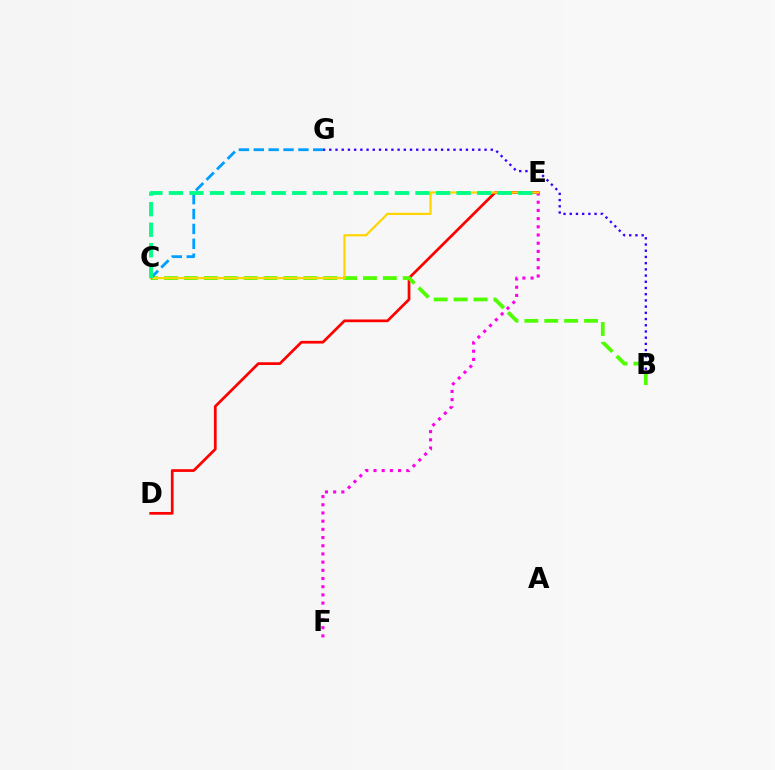{('D', 'E'): [{'color': '#ff0000', 'line_style': 'solid', 'thickness': 1.96}], ('E', 'F'): [{'color': '#ff00ed', 'line_style': 'dotted', 'thickness': 2.23}], ('B', 'G'): [{'color': '#3700ff', 'line_style': 'dotted', 'thickness': 1.69}], ('B', 'C'): [{'color': '#4fff00', 'line_style': 'dashed', 'thickness': 2.7}], ('C', 'E'): [{'color': '#ffd500', 'line_style': 'solid', 'thickness': 1.59}, {'color': '#00ff86', 'line_style': 'dashed', 'thickness': 2.79}], ('C', 'G'): [{'color': '#009eff', 'line_style': 'dashed', 'thickness': 2.02}]}